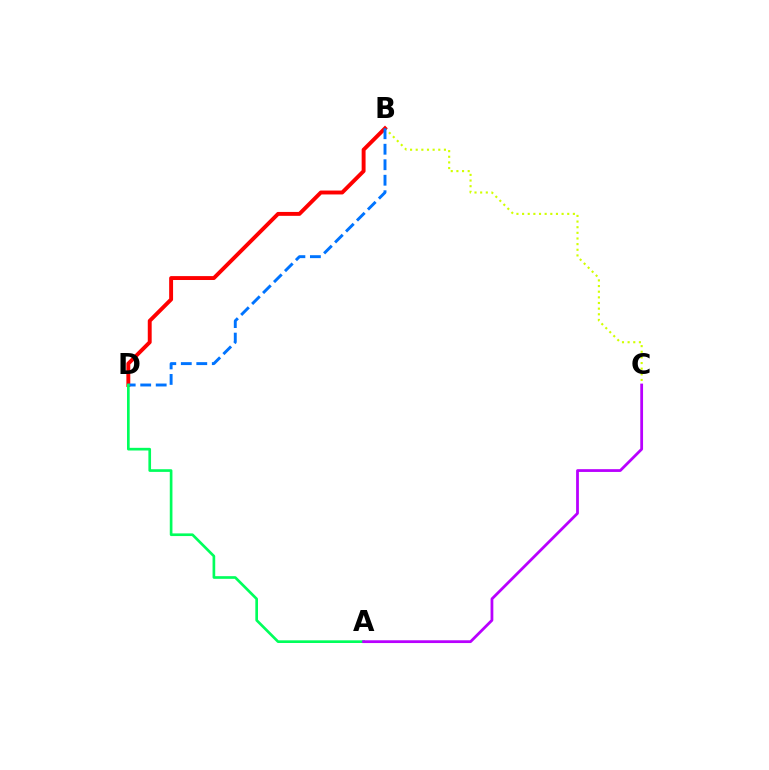{('B', 'C'): [{'color': '#d1ff00', 'line_style': 'dotted', 'thickness': 1.53}], ('B', 'D'): [{'color': '#ff0000', 'line_style': 'solid', 'thickness': 2.81}, {'color': '#0074ff', 'line_style': 'dashed', 'thickness': 2.1}], ('A', 'D'): [{'color': '#00ff5c', 'line_style': 'solid', 'thickness': 1.92}], ('A', 'C'): [{'color': '#b900ff', 'line_style': 'solid', 'thickness': 2.0}]}